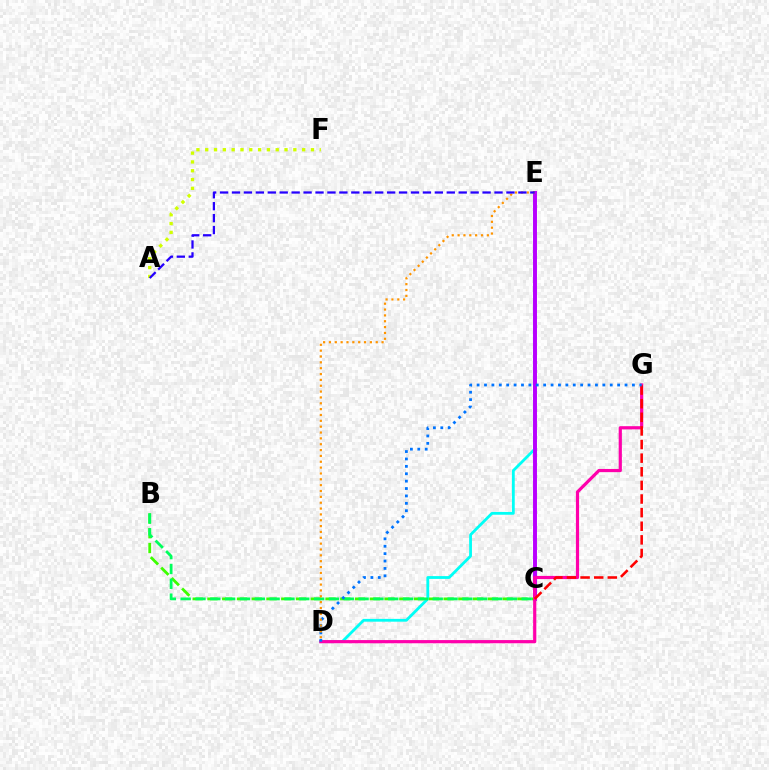{('D', 'E'): [{'color': '#00fff6', 'line_style': 'solid', 'thickness': 2.02}, {'color': '#ff9400', 'line_style': 'dotted', 'thickness': 1.59}], ('C', 'E'): [{'color': '#b900ff', 'line_style': 'solid', 'thickness': 2.83}], ('B', 'C'): [{'color': '#3dff00', 'line_style': 'dashed', 'thickness': 2.01}, {'color': '#00ff5c', 'line_style': 'dashed', 'thickness': 2.01}], ('D', 'G'): [{'color': '#ff00ac', 'line_style': 'solid', 'thickness': 2.3}, {'color': '#0074ff', 'line_style': 'dotted', 'thickness': 2.01}], ('C', 'G'): [{'color': '#ff0000', 'line_style': 'dashed', 'thickness': 1.85}], ('A', 'F'): [{'color': '#d1ff00', 'line_style': 'dotted', 'thickness': 2.39}], ('A', 'E'): [{'color': '#2500ff', 'line_style': 'dashed', 'thickness': 1.62}]}